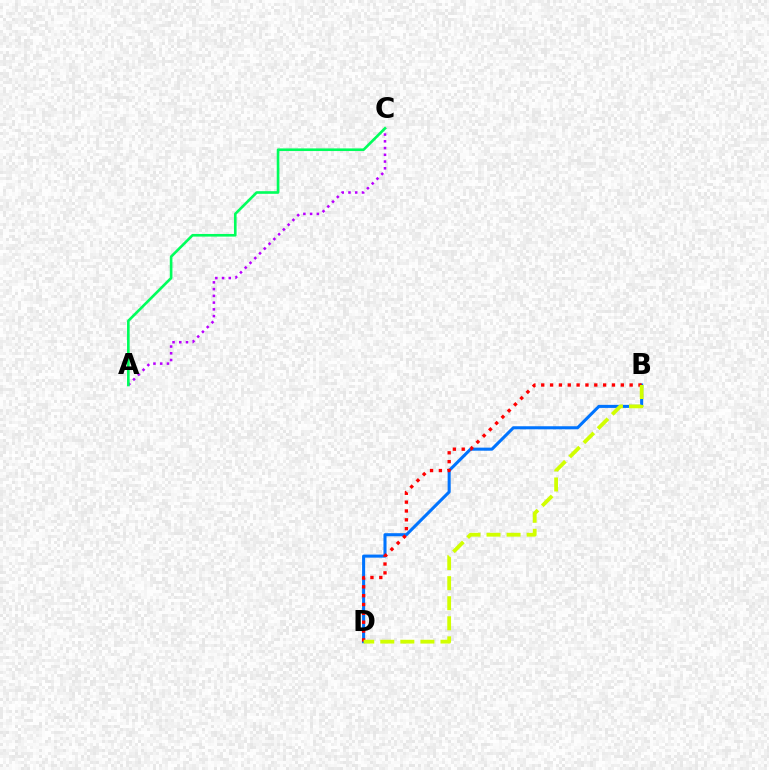{('B', 'D'): [{'color': '#0074ff', 'line_style': 'solid', 'thickness': 2.2}, {'color': '#ff0000', 'line_style': 'dotted', 'thickness': 2.4}, {'color': '#d1ff00', 'line_style': 'dashed', 'thickness': 2.73}], ('A', 'C'): [{'color': '#b900ff', 'line_style': 'dotted', 'thickness': 1.83}, {'color': '#00ff5c', 'line_style': 'solid', 'thickness': 1.89}]}